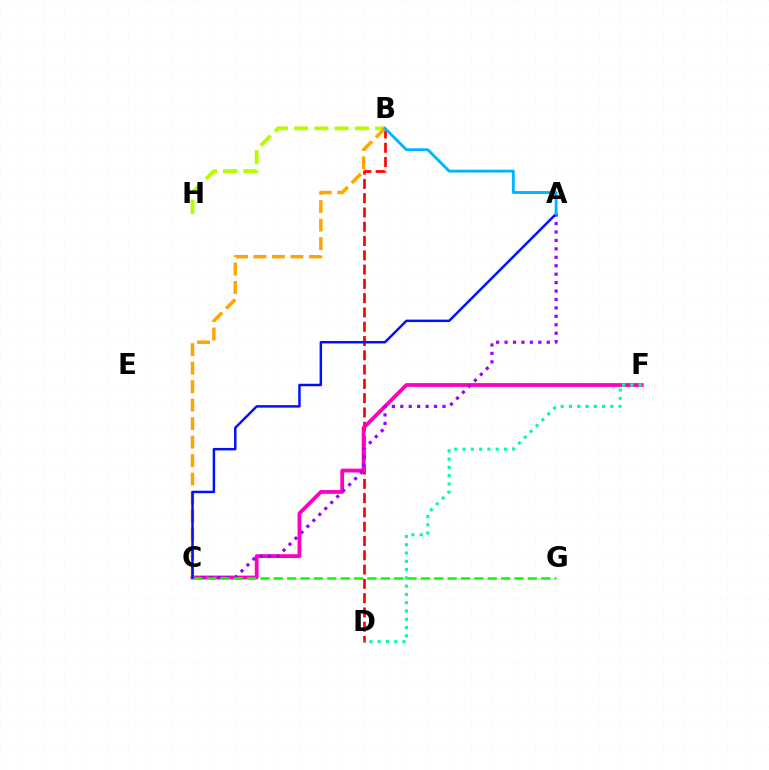{('B', 'D'): [{'color': '#ff0000', 'line_style': 'dashed', 'thickness': 1.94}], ('B', 'H'): [{'color': '#b3ff00', 'line_style': 'dashed', 'thickness': 2.75}], ('C', 'F'): [{'color': '#ff00bd', 'line_style': 'solid', 'thickness': 2.73}], ('A', 'C'): [{'color': '#9b00ff', 'line_style': 'dotted', 'thickness': 2.29}, {'color': '#0010ff', 'line_style': 'solid', 'thickness': 1.78}], ('B', 'C'): [{'color': '#ffa500', 'line_style': 'dashed', 'thickness': 2.51}], ('C', 'G'): [{'color': '#08ff00', 'line_style': 'dashed', 'thickness': 1.82}], ('D', 'F'): [{'color': '#00ff9d', 'line_style': 'dotted', 'thickness': 2.25}], ('A', 'B'): [{'color': '#00b5ff', 'line_style': 'solid', 'thickness': 2.06}]}